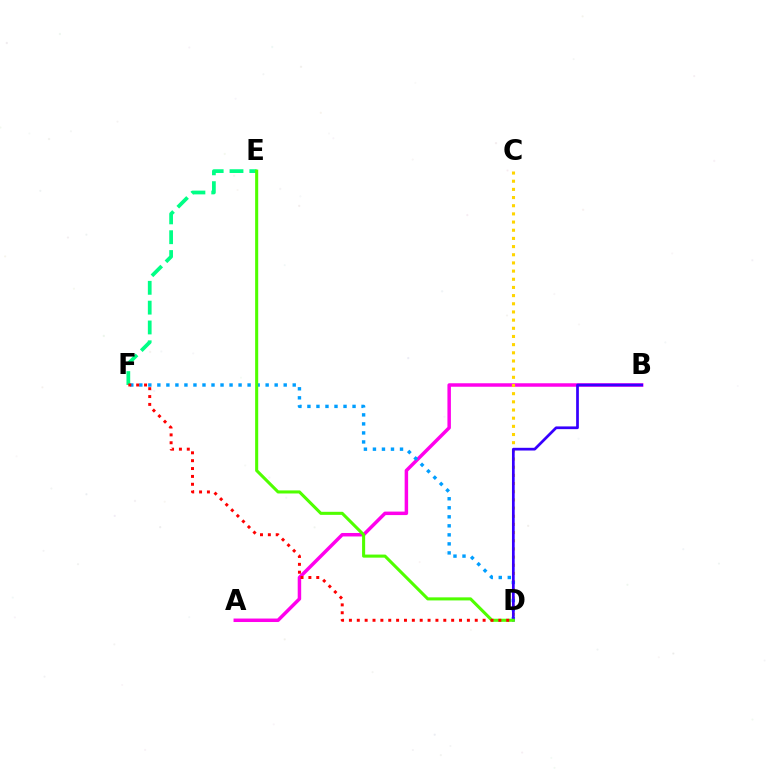{('A', 'B'): [{'color': '#ff00ed', 'line_style': 'solid', 'thickness': 2.51}], ('E', 'F'): [{'color': '#00ff86', 'line_style': 'dashed', 'thickness': 2.69}], ('C', 'D'): [{'color': '#ffd500', 'line_style': 'dotted', 'thickness': 2.22}], ('D', 'F'): [{'color': '#009eff', 'line_style': 'dotted', 'thickness': 2.45}, {'color': '#ff0000', 'line_style': 'dotted', 'thickness': 2.14}], ('B', 'D'): [{'color': '#3700ff', 'line_style': 'solid', 'thickness': 1.96}], ('D', 'E'): [{'color': '#4fff00', 'line_style': 'solid', 'thickness': 2.21}]}